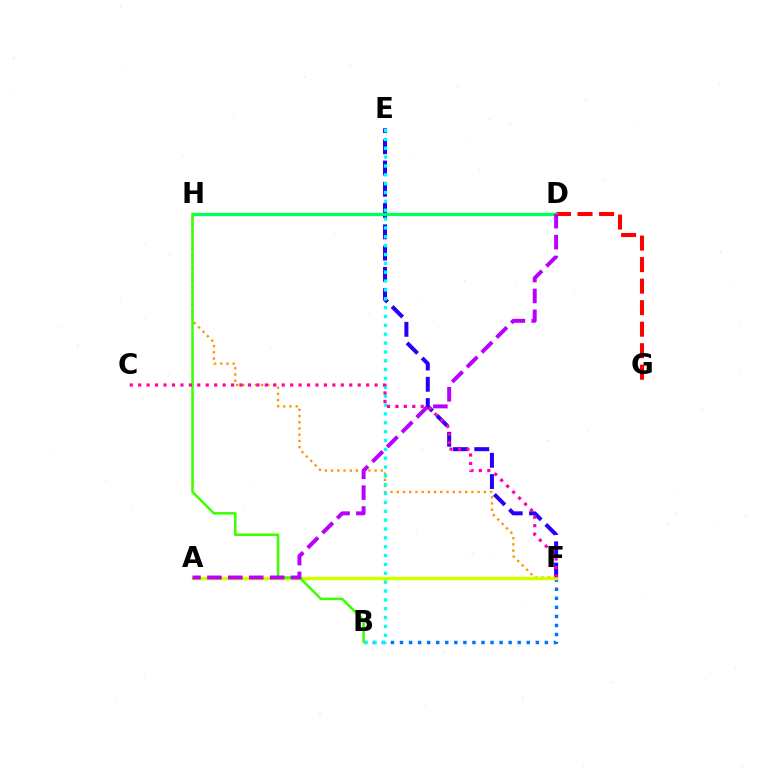{('E', 'F'): [{'color': '#2500ff', 'line_style': 'dashed', 'thickness': 2.89}], ('B', 'F'): [{'color': '#0074ff', 'line_style': 'dotted', 'thickness': 2.46}], ('F', 'H'): [{'color': '#ff9400', 'line_style': 'dotted', 'thickness': 1.69}], ('D', 'G'): [{'color': '#ff0000', 'line_style': 'dashed', 'thickness': 2.92}], ('B', 'E'): [{'color': '#00fff6', 'line_style': 'dotted', 'thickness': 2.41}], ('A', 'F'): [{'color': '#d1ff00', 'line_style': 'solid', 'thickness': 2.5}], ('D', 'H'): [{'color': '#00ff5c', 'line_style': 'solid', 'thickness': 2.38}], ('B', 'H'): [{'color': '#3dff00', 'line_style': 'solid', 'thickness': 1.83}], ('A', 'D'): [{'color': '#b900ff', 'line_style': 'dashed', 'thickness': 2.84}], ('C', 'F'): [{'color': '#ff00ac', 'line_style': 'dotted', 'thickness': 2.29}]}